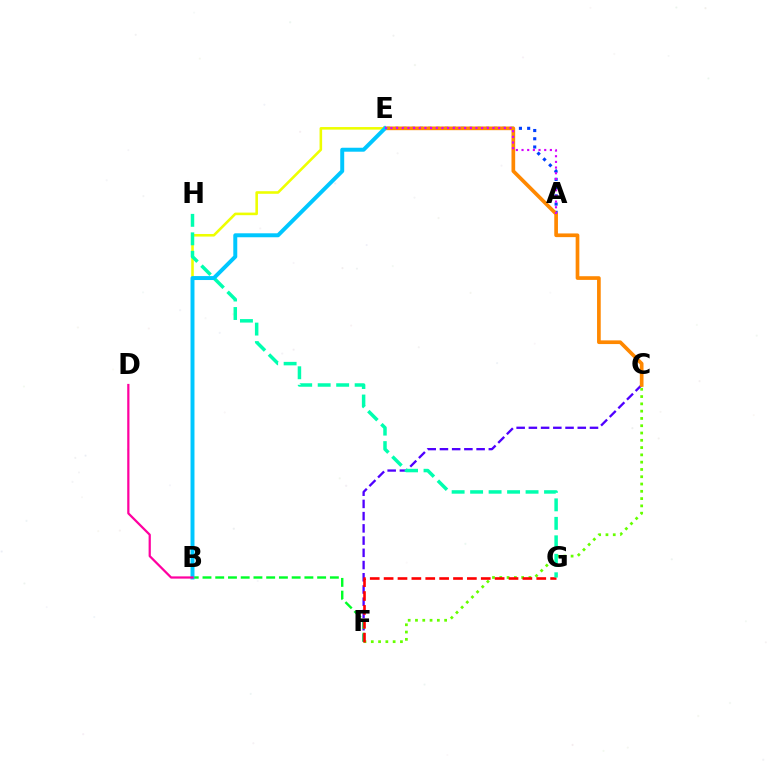{('A', 'E'): [{'color': '#003fff', 'line_style': 'dotted', 'thickness': 2.24}, {'color': '#d600ff', 'line_style': 'dotted', 'thickness': 1.54}], ('C', 'F'): [{'color': '#4f00ff', 'line_style': 'dashed', 'thickness': 1.66}, {'color': '#66ff00', 'line_style': 'dotted', 'thickness': 1.98}], ('C', 'E'): [{'color': '#ff8800', 'line_style': 'solid', 'thickness': 2.65}], ('B', 'E'): [{'color': '#eeff00', 'line_style': 'solid', 'thickness': 1.86}, {'color': '#00c7ff', 'line_style': 'solid', 'thickness': 2.85}], ('B', 'F'): [{'color': '#00ff27', 'line_style': 'dashed', 'thickness': 1.73}], ('F', 'G'): [{'color': '#ff0000', 'line_style': 'dashed', 'thickness': 1.89}], ('G', 'H'): [{'color': '#00ffaf', 'line_style': 'dashed', 'thickness': 2.51}], ('B', 'D'): [{'color': '#ff00a0', 'line_style': 'solid', 'thickness': 1.61}]}